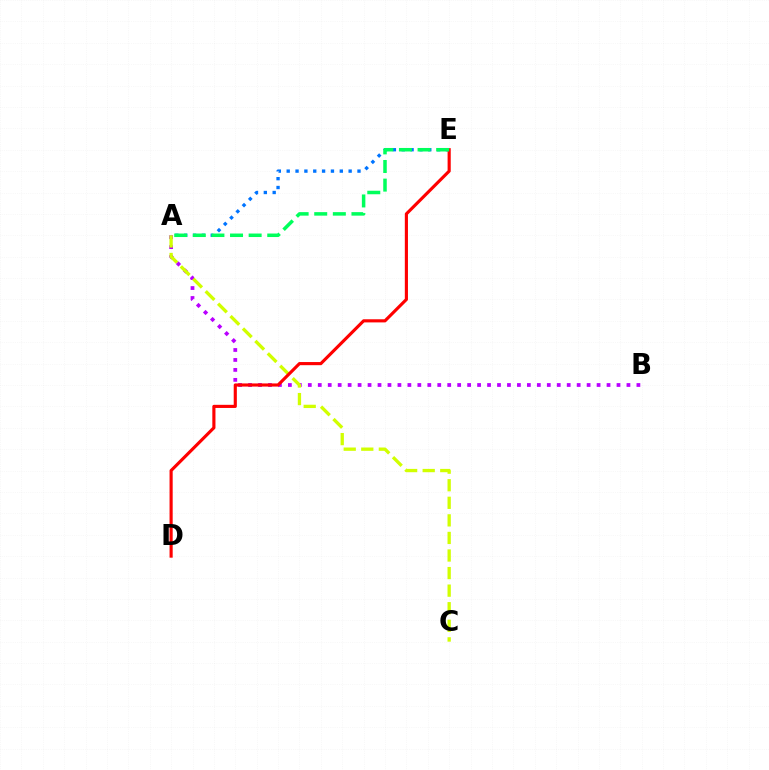{('A', 'E'): [{'color': '#0074ff', 'line_style': 'dotted', 'thickness': 2.4}, {'color': '#00ff5c', 'line_style': 'dashed', 'thickness': 2.53}], ('A', 'B'): [{'color': '#b900ff', 'line_style': 'dotted', 'thickness': 2.71}], ('A', 'C'): [{'color': '#d1ff00', 'line_style': 'dashed', 'thickness': 2.39}], ('D', 'E'): [{'color': '#ff0000', 'line_style': 'solid', 'thickness': 2.26}]}